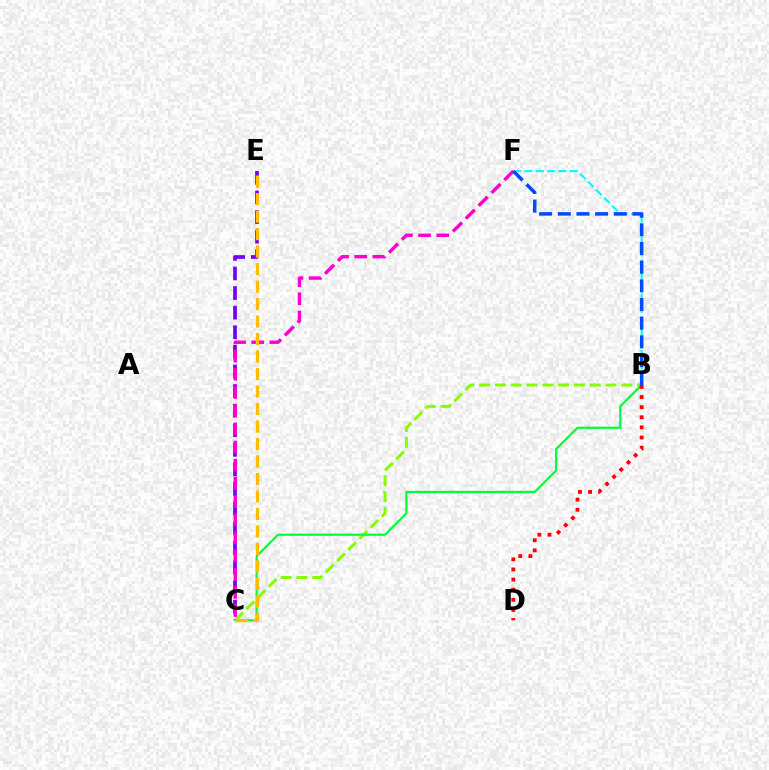{('B', 'C'): [{'color': '#84ff00', 'line_style': 'dashed', 'thickness': 2.14}, {'color': '#00ff39', 'line_style': 'solid', 'thickness': 1.6}], ('C', 'E'): [{'color': '#7200ff', 'line_style': 'dashed', 'thickness': 2.66}, {'color': '#ffbd00', 'line_style': 'dashed', 'thickness': 2.38}], ('B', 'F'): [{'color': '#00fff6', 'line_style': 'dashed', 'thickness': 1.53}, {'color': '#004bff', 'line_style': 'dashed', 'thickness': 2.54}], ('C', 'F'): [{'color': '#ff00cf', 'line_style': 'dashed', 'thickness': 2.47}], ('B', 'D'): [{'color': '#ff0000', 'line_style': 'dotted', 'thickness': 2.75}]}